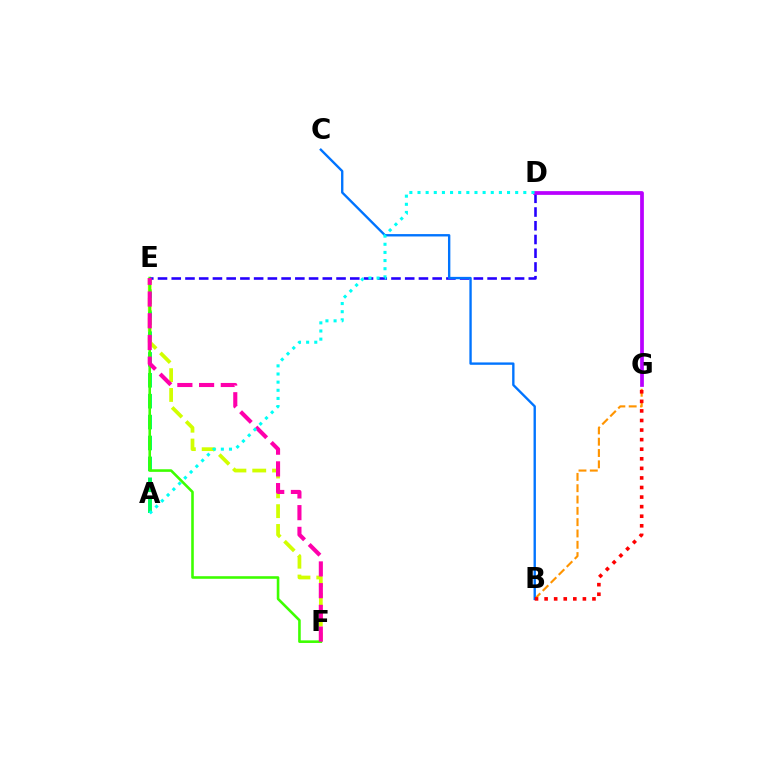{('A', 'E'): [{'color': '#00ff5c', 'line_style': 'dashed', 'thickness': 2.84}], ('E', 'F'): [{'color': '#d1ff00', 'line_style': 'dashed', 'thickness': 2.69}, {'color': '#3dff00', 'line_style': 'solid', 'thickness': 1.87}, {'color': '#ff00ac', 'line_style': 'dashed', 'thickness': 2.95}], ('D', 'E'): [{'color': '#2500ff', 'line_style': 'dashed', 'thickness': 1.87}], ('B', 'G'): [{'color': '#ff9400', 'line_style': 'dashed', 'thickness': 1.54}, {'color': '#ff0000', 'line_style': 'dotted', 'thickness': 2.6}], ('B', 'C'): [{'color': '#0074ff', 'line_style': 'solid', 'thickness': 1.71}], ('D', 'G'): [{'color': '#b900ff', 'line_style': 'solid', 'thickness': 2.69}], ('A', 'D'): [{'color': '#00fff6', 'line_style': 'dotted', 'thickness': 2.21}]}